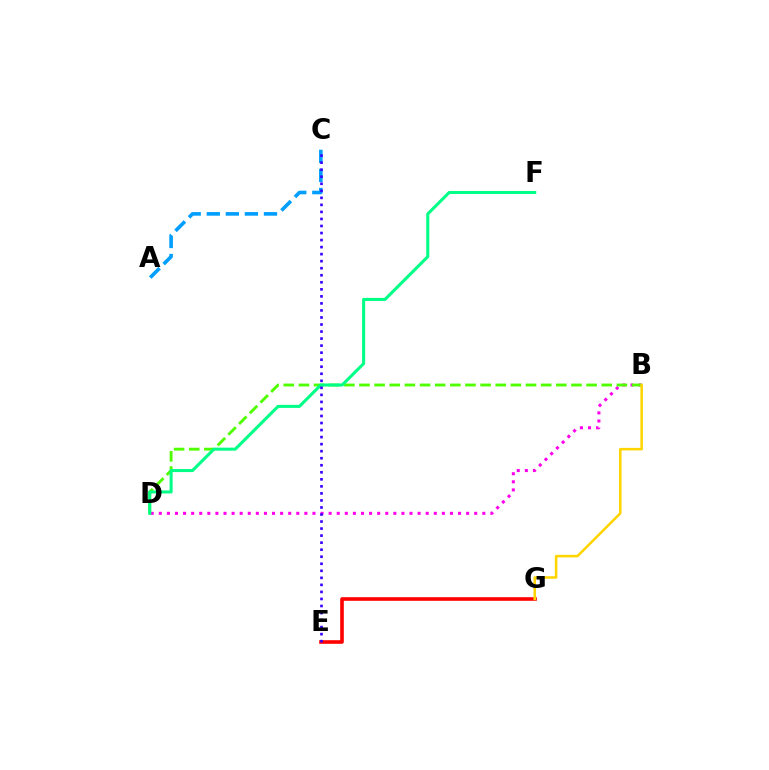{('E', 'G'): [{'color': '#ff0000', 'line_style': 'solid', 'thickness': 2.6}], ('B', 'D'): [{'color': '#ff00ed', 'line_style': 'dotted', 'thickness': 2.2}, {'color': '#4fff00', 'line_style': 'dashed', 'thickness': 2.06}], ('A', 'C'): [{'color': '#009eff', 'line_style': 'dashed', 'thickness': 2.59}], ('D', 'F'): [{'color': '#00ff86', 'line_style': 'solid', 'thickness': 2.19}], ('B', 'G'): [{'color': '#ffd500', 'line_style': 'solid', 'thickness': 1.83}], ('C', 'E'): [{'color': '#3700ff', 'line_style': 'dotted', 'thickness': 1.91}]}